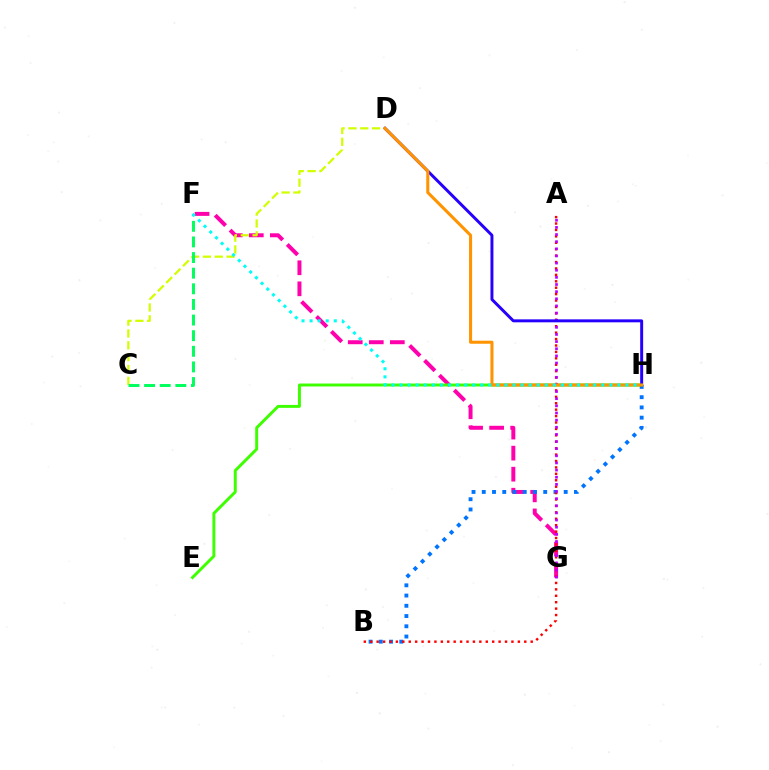{('F', 'G'): [{'color': '#ff00ac', 'line_style': 'dashed', 'thickness': 2.86}], ('B', 'H'): [{'color': '#0074ff', 'line_style': 'dotted', 'thickness': 2.78}], ('A', 'B'): [{'color': '#ff0000', 'line_style': 'dotted', 'thickness': 1.74}], ('E', 'H'): [{'color': '#3dff00', 'line_style': 'solid', 'thickness': 2.12}], ('C', 'D'): [{'color': '#d1ff00', 'line_style': 'dashed', 'thickness': 1.61}], ('A', 'G'): [{'color': '#b900ff', 'line_style': 'dotted', 'thickness': 1.94}], ('C', 'F'): [{'color': '#00ff5c', 'line_style': 'dashed', 'thickness': 2.12}], ('D', 'H'): [{'color': '#2500ff', 'line_style': 'solid', 'thickness': 2.13}, {'color': '#ff9400', 'line_style': 'solid', 'thickness': 2.2}], ('F', 'H'): [{'color': '#00fff6', 'line_style': 'dotted', 'thickness': 2.19}]}